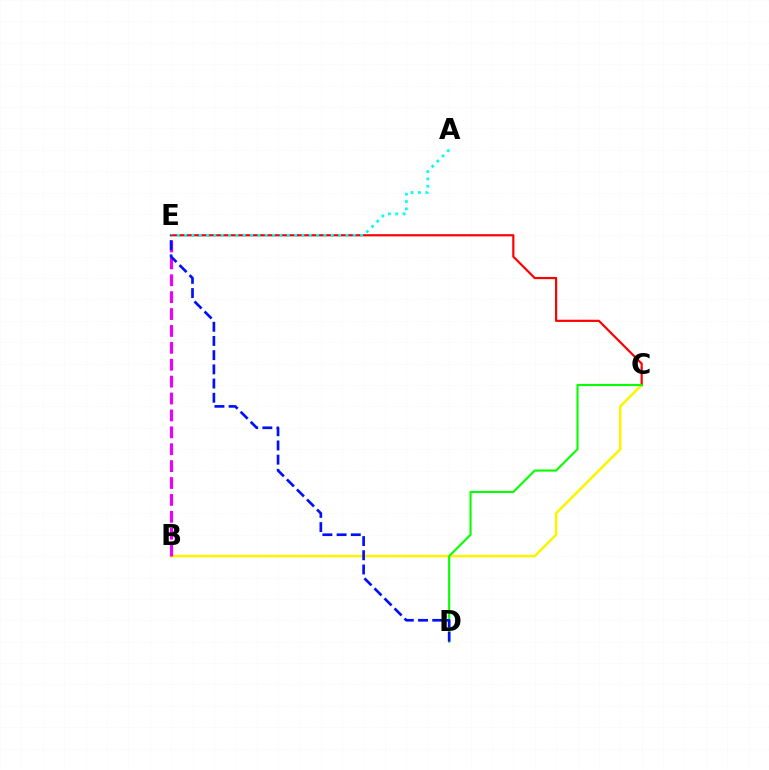{('B', 'C'): [{'color': '#fcf500', 'line_style': 'solid', 'thickness': 1.84}], ('C', 'E'): [{'color': '#ff0000', 'line_style': 'solid', 'thickness': 1.58}], ('A', 'E'): [{'color': '#00fff6', 'line_style': 'dotted', 'thickness': 1.99}], ('C', 'D'): [{'color': '#08ff00', 'line_style': 'solid', 'thickness': 1.52}], ('B', 'E'): [{'color': '#ee00ff', 'line_style': 'dashed', 'thickness': 2.3}], ('D', 'E'): [{'color': '#0010ff', 'line_style': 'dashed', 'thickness': 1.93}]}